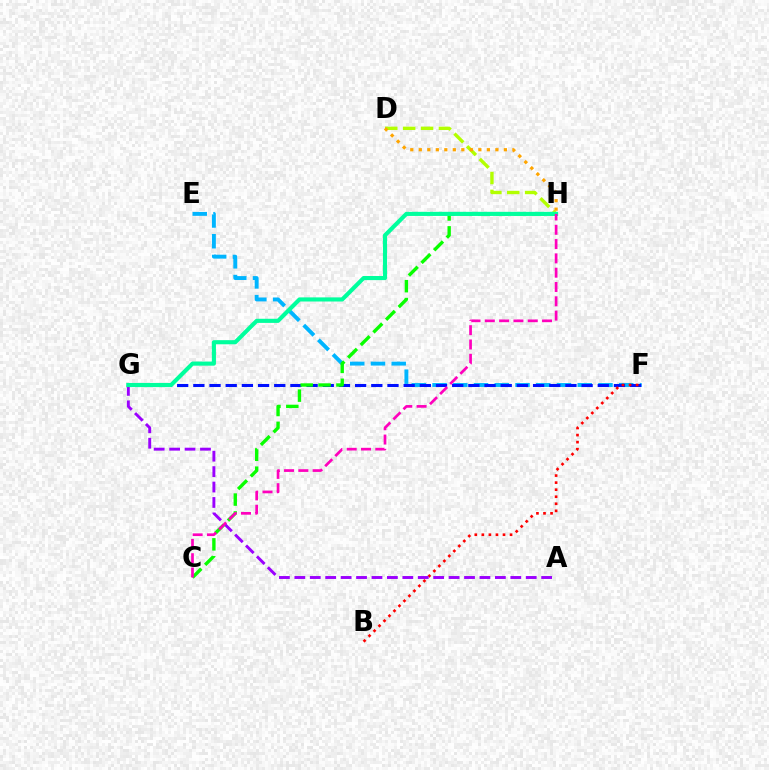{('E', 'F'): [{'color': '#00b5ff', 'line_style': 'dashed', 'thickness': 2.82}], ('D', 'H'): [{'color': '#b3ff00', 'line_style': 'dashed', 'thickness': 2.43}, {'color': '#ffa500', 'line_style': 'dotted', 'thickness': 2.31}], ('F', 'G'): [{'color': '#0010ff', 'line_style': 'dashed', 'thickness': 2.2}], ('B', 'F'): [{'color': '#ff0000', 'line_style': 'dotted', 'thickness': 1.92}], ('A', 'G'): [{'color': '#9b00ff', 'line_style': 'dashed', 'thickness': 2.1}], ('C', 'H'): [{'color': '#08ff00', 'line_style': 'dashed', 'thickness': 2.43}, {'color': '#ff00bd', 'line_style': 'dashed', 'thickness': 1.94}], ('G', 'H'): [{'color': '#00ff9d', 'line_style': 'solid', 'thickness': 2.96}]}